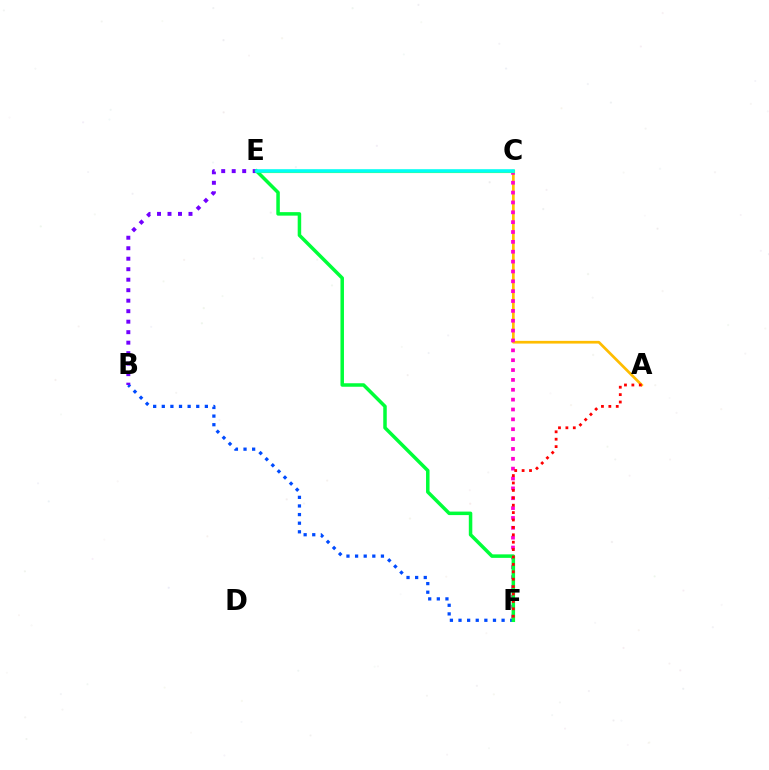{('B', 'F'): [{'color': '#004bff', 'line_style': 'dotted', 'thickness': 2.34}], ('A', 'C'): [{'color': '#ffbd00', 'line_style': 'solid', 'thickness': 1.95}], ('C', 'F'): [{'color': '#ff00cf', 'line_style': 'dotted', 'thickness': 2.68}], ('B', 'E'): [{'color': '#7200ff', 'line_style': 'dotted', 'thickness': 2.85}], ('C', 'E'): [{'color': '#84ff00', 'line_style': 'solid', 'thickness': 2.26}, {'color': '#00fff6', 'line_style': 'solid', 'thickness': 2.57}], ('E', 'F'): [{'color': '#00ff39', 'line_style': 'solid', 'thickness': 2.52}], ('A', 'F'): [{'color': '#ff0000', 'line_style': 'dotted', 'thickness': 2.01}]}